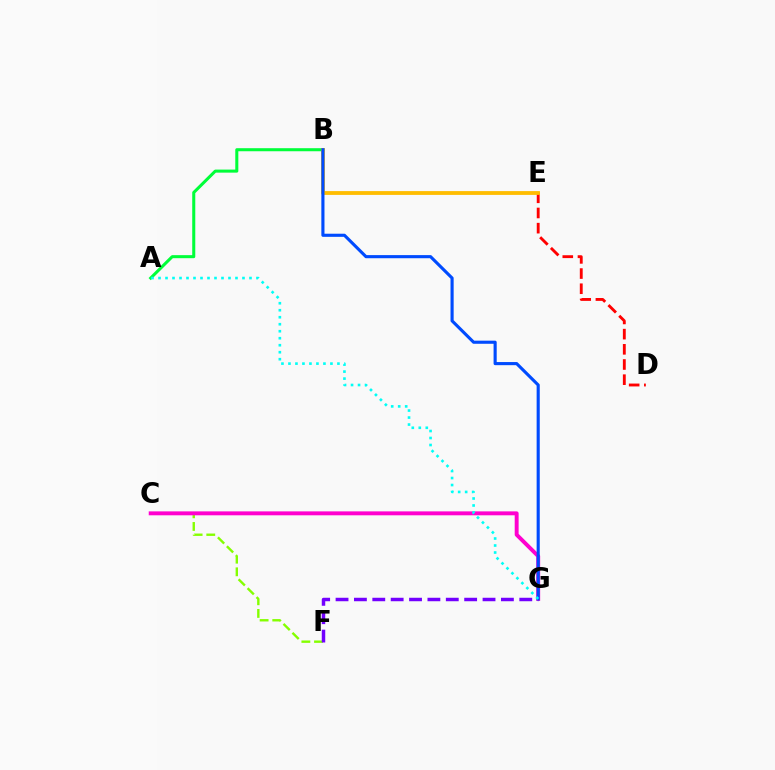{('D', 'E'): [{'color': '#ff0000', 'line_style': 'dashed', 'thickness': 2.06}], ('C', 'F'): [{'color': '#84ff00', 'line_style': 'dashed', 'thickness': 1.72}], ('A', 'B'): [{'color': '#00ff39', 'line_style': 'solid', 'thickness': 2.19}], ('C', 'G'): [{'color': '#ff00cf', 'line_style': 'solid', 'thickness': 2.82}], ('B', 'E'): [{'color': '#ffbd00', 'line_style': 'solid', 'thickness': 2.74}], ('F', 'G'): [{'color': '#7200ff', 'line_style': 'dashed', 'thickness': 2.5}], ('B', 'G'): [{'color': '#004bff', 'line_style': 'solid', 'thickness': 2.25}], ('A', 'G'): [{'color': '#00fff6', 'line_style': 'dotted', 'thickness': 1.9}]}